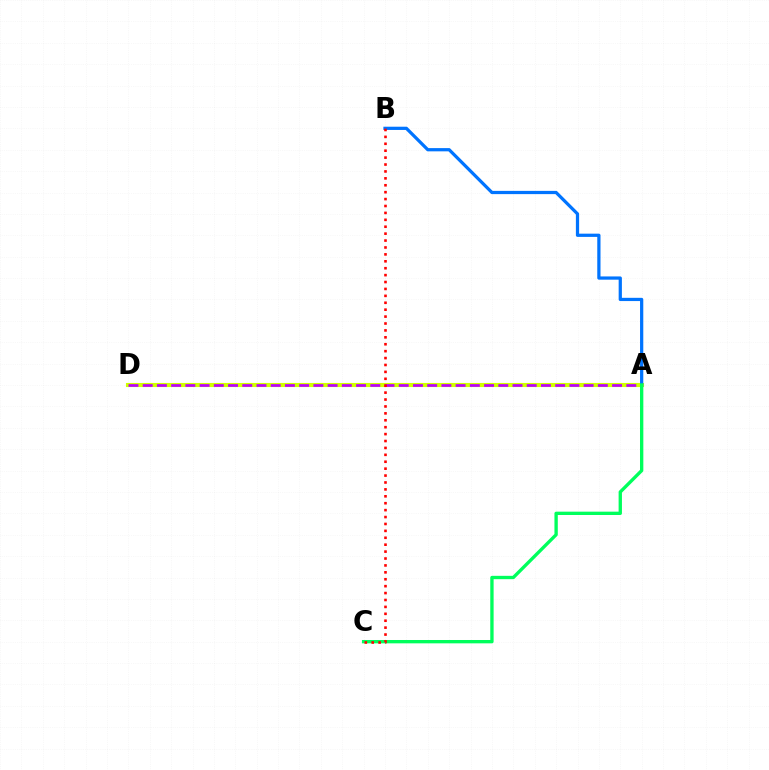{('A', 'D'): [{'color': '#d1ff00', 'line_style': 'solid', 'thickness': 2.95}, {'color': '#b900ff', 'line_style': 'dashed', 'thickness': 1.93}], ('A', 'B'): [{'color': '#0074ff', 'line_style': 'solid', 'thickness': 2.33}], ('A', 'C'): [{'color': '#00ff5c', 'line_style': 'solid', 'thickness': 2.4}], ('B', 'C'): [{'color': '#ff0000', 'line_style': 'dotted', 'thickness': 1.88}]}